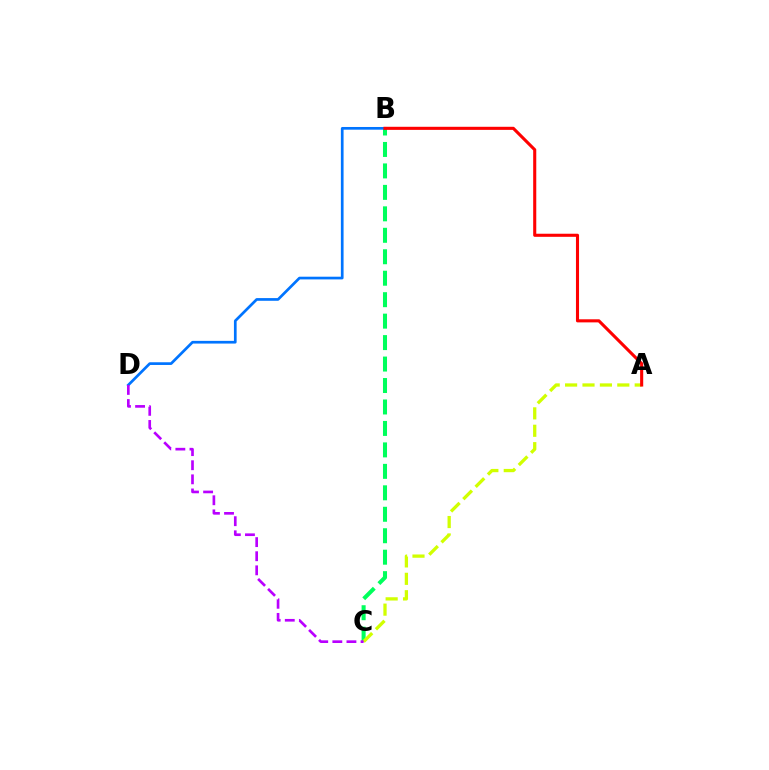{('B', 'C'): [{'color': '#00ff5c', 'line_style': 'dashed', 'thickness': 2.92}], ('B', 'D'): [{'color': '#0074ff', 'line_style': 'solid', 'thickness': 1.94}], ('A', 'C'): [{'color': '#d1ff00', 'line_style': 'dashed', 'thickness': 2.36}], ('C', 'D'): [{'color': '#b900ff', 'line_style': 'dashed', 'thickness': 1.92}], ('A', 'B'): [{'color': '#ff0000', 'line_style': 'solid', 'thickness': 2.22}]}